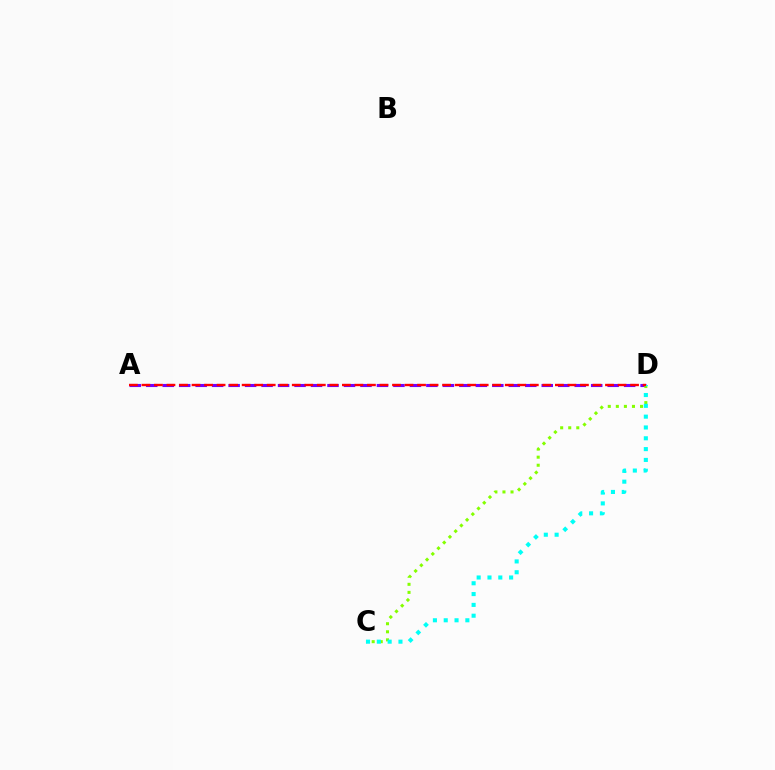{('A', 'D'): [{'color': '#7200ff', 'line_style': 'dashed', 'thickness': 2.24}, {'color': '#ff0000', 'line_style': 'dashed', 'thickness': 1.7}], ('C', 'D'): [{'color': '#84ff00', 'line_style': 'dotted', 'thickness': 2.19}, {'color': '#00fff6', 'line_style': 'dotted', 'thickness': 2.94}]}